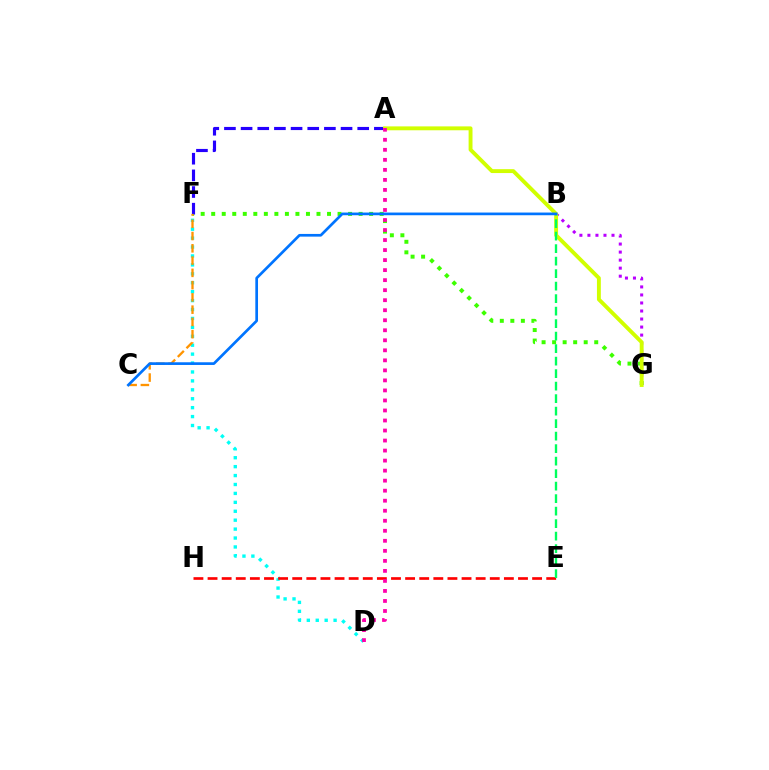{('D', 'F'): [{'color': '#00fff6', 'line_style': 'dotted', 'thickness': 2.42}], ('F', 'G'): [{'color': '#3dff00', 'line_style': 'dotted', 'thickness': 2.86}], ('B', 'G'): [{'color': '#b900ff', 'line_style': 'dotted', 'thickness': 2.18}], ('A', 'F'): [{'color': '#2500ff', 'line_style': 'dashed', 'thickness': 2.26}], ('E', 'H'): [{'color': '#ff0000', 'line_style': 'dashed', 'thickness': 1.92}], ('A', 'G'): [{'color': '#d1ff00', 'line_style': 'solid', 'thickness': 2.8}], ('C', 'F'): [{'color': '#ff9400', 'line_style': 'dashed', 'thickness': 1.67}], ('B', 'E'): [{'color': '#00ff5c', 'line_style': 'dashed', 'thickness': 1.7}], ('B', 'C'): [{'color': '#0074ff', 'line_style': 'solid', 'thickness': 1.94}], ('A', 'D'): [{'color': '#ff00ac', 'line_style': 'dotted', 'thickness': 2.72}]}